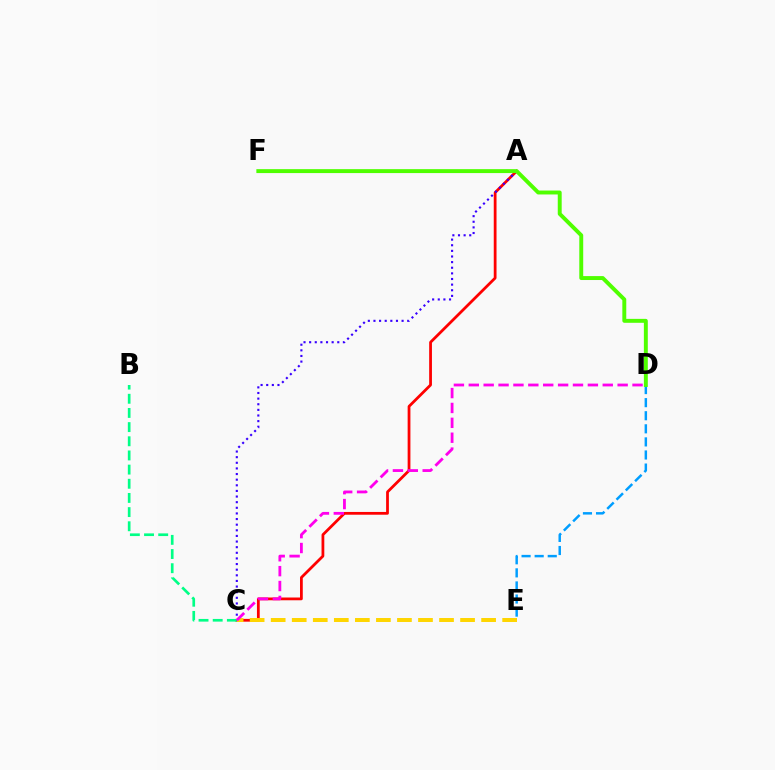{('D', 'E'): [{'color': '#009eff', 'line_style': 'dashed', 'thickness': 1.78}], ('A', 'C'): [{'color': '#ff0000', 'line_style': 'solid', 'thickness': 2.0}, {'color': '#3700ff', 'line_style': 'dotted', 'thickness': 1.53}], ('C', 'E'): [{'color': '#ffd500', 'line_style': 'dashed', 'thickness': 2.86}], ('D', 'F'): [{'color': '#4fff00', 'line_style': 'solid', 'thickness': 2.83}], ('B', 'C'): [{'color': '#00ff86', 'line_style': 'dashed', 'thickness': 1.92}], ('C', 'D'): [{'color': '#ff00ed', 'line_style': 'dashed', 'thickness': 2.02}]}